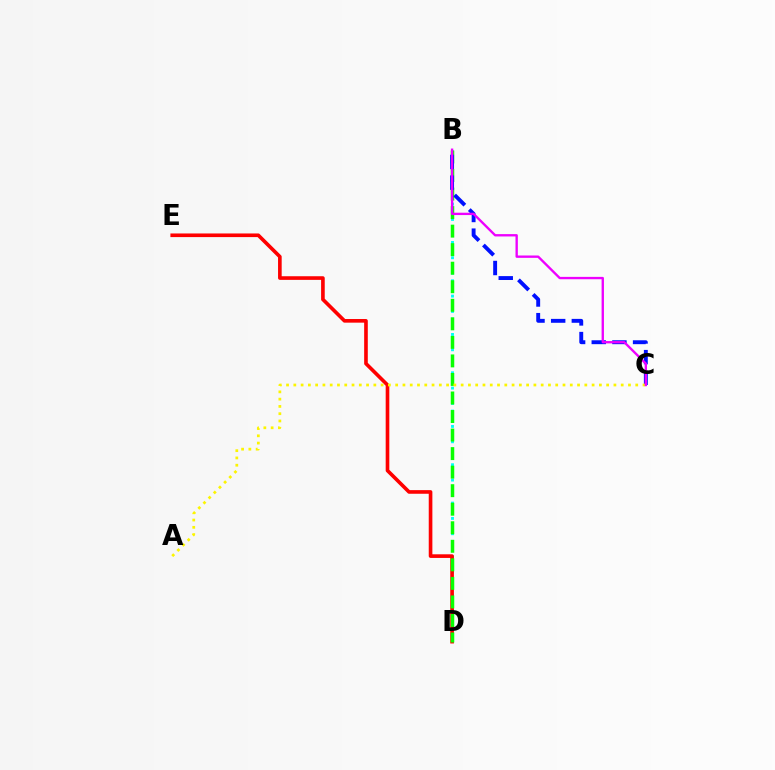{('B', 'D'): [{'color': '#00fff6', 'line_style': 'dotted', 'thickness': 2.08}, {'color': '#08ff00', 'line_style': 'dashed', 'thickness': 2.52}], ('D', 'E'): [{'color': '#ff0000', 'line_style': 'solid', 'thickness': 2.62}], ('B', 'C'): [{'color': '#0010ff', 'line_style': 'dashed', 'thickness': 2.81}, {'color': '#ee00ff', 'line_style': 'solid', 'thickness': 1.69}], ('A', 'C'): [{'color': '#fcf500', 'line_style': 'dotted', 'thickness': 1.98}]}